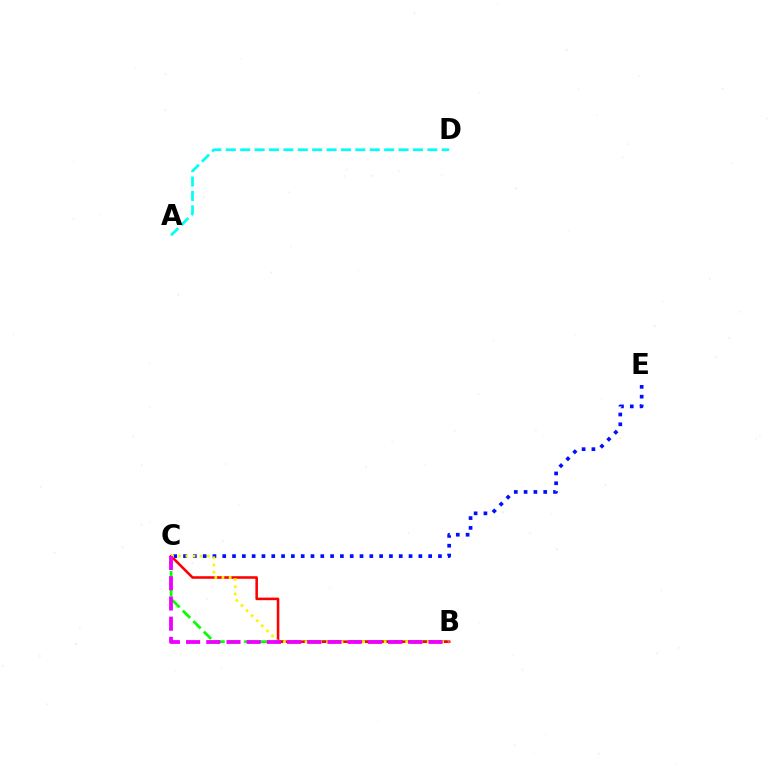{('B', 'C'): [{'color': '#08ff00', 'line_style': 'dashed', 'thickness': 2.01}, {'color': '#ff0000', 'line_style': 'solid', 'thickness': 1.84}, {'color': '#fcf500', 'line_style': 'dotted', 'thickness': 1.95}, {'color': '#ee00ff', 'line_style': 'dashed', 'thickness': 2.74}], ('C', 'E'): [{'color': '#0010ff', 'line_style': 'dotted', 'thickness': 2.66}], ('A', 'D'): [{'color': '#00fff6', 'line_style': 'dashed', 'thickness': 1.96}]}